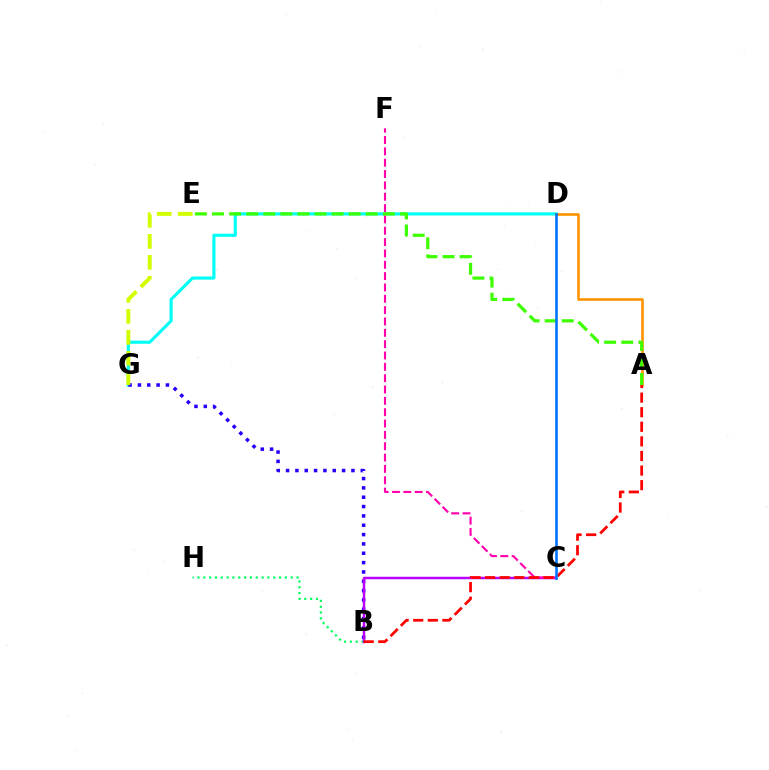{('D', 'G'): [{'color': '#00fff6', 'line_style': 'solid', 'thickness': 2.26}], ('B', 'G'): [{'color': '#2500ff', 'line_style': 'dotted', 'thickness': 2.54}], ('B', 'H'): [{'color': '#00ff5c', 'line_style': 'dotted', 'thickness': 1.58}], ('B', 'C'): [{'color': '#b900ff', 'line_style': 'solid', 'thickness': 1.78}], ('C', 'F'): [{'color': '#ff00ac', 'line_style': 'dashed', 'thickness': 1.54}], ('A', 'D'): [{'color': '#ff9400', 'line_style': 'solid', 'thickness': 1.9}], ('E', 'G'): [{'color': '#d1ff00', 'line_style': 'dashed', 'thickness': 2.85}], ('A', 'B'): [{'color': '#ff0000', 'line_style': 'dashed', 'thickness': 1.98}], ('A', 'E'): [{'color': '#3dff00', 'line_style': 'dashed', 'thickness': 2.32}], ('C', 'D'): [{'color': '#0074ff', 'line_style': 'solid', 'thickness': 1.88}]}